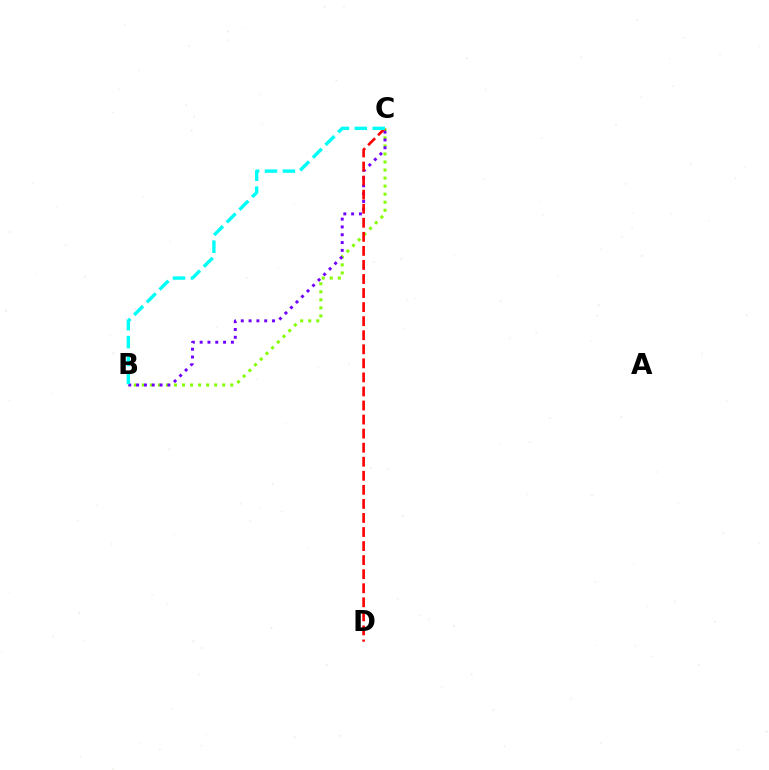{('B', 'C'): [{'color': '#84ff00', 'line_style': 'dotted', 'thickness': 2.18}, {'color': '#7200ff', 'line_style': 'dotted', 'thickness': 2.12}, {'color': '#00fff6', 'line_style': 'dashed', 'thickness': 2.44}], ('C', 'D'): [{'color': '#ff0000', 'line_style': 'dashed', 'thickness': 1.91}]}